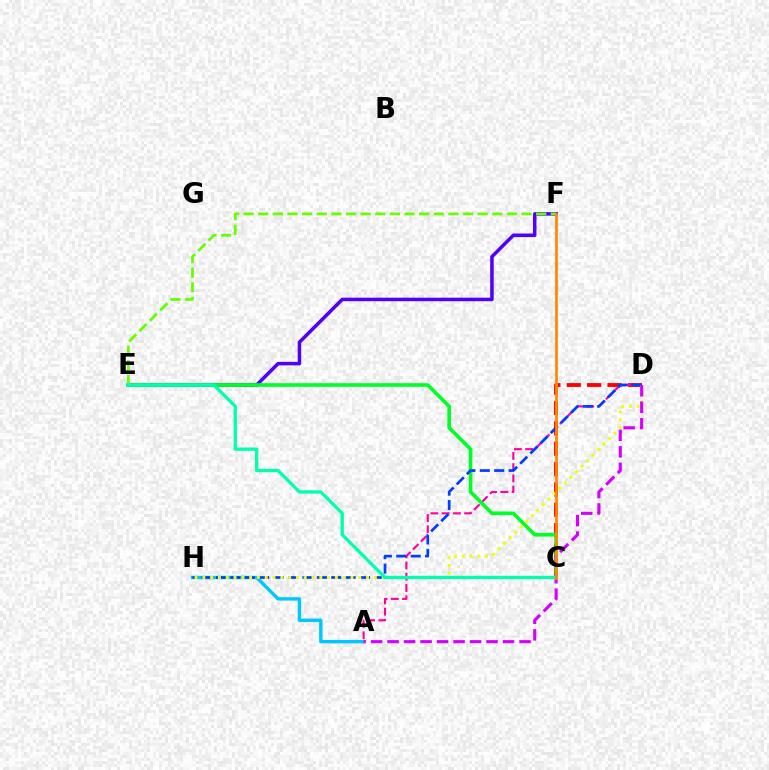{('E', 'F'): [{'color': '#4f00ff', 'line_style': 'solid', 'thickness': 2.53}, {'color': '#66ff00', 'line_style': 'dashed', 'thickness': 1.99}], ('C', 'D'): [{'color': '#ff0000', 'line_style': 'dashed', 'thickness': 2.77}], ('A', 'D'): [{'color': '#ff00a0', 'line_style': 'dashed', 'thickness': 1.53}, {'color': '#d600ff', 'line_style': 'dashed', 'thickness': 2.24}], ('C', 'E'): [{'color': '#00ff27', 'line_style': 'solid', 'thickness': 2.62}, {'color': '#00ffaf', 'line_style': 'solid', 'thickness': 2.37}], ('A', 'H'): [{'color': '#00c7ff', 'line_style': 'solid', 'thickness': 2.45}], ('D', 'H'): [{'color': '#003fff', 'line_style': 'dashed', 'thickness': 1.96}, {'color': '#eeff00', 'line_style': 'dotted', 'thickness': 2.12}], ('C', 'F'): [{'color': '#ff8800', 'line_style': 'solid', 'thickness': 1.95}]}